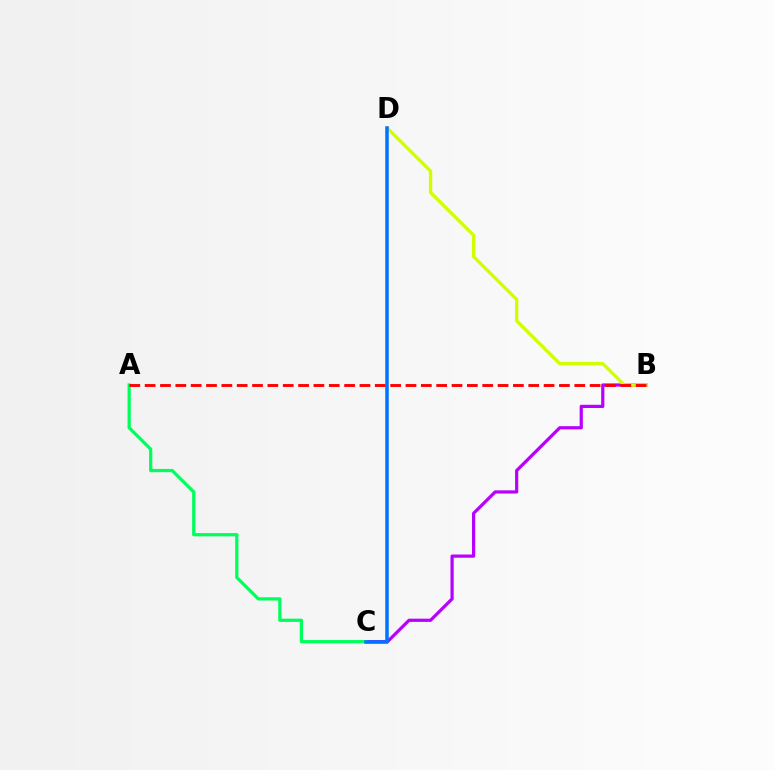{('B', 'C'): [{'color': '#b900ff', 'line_style': 'solid', 'thickness': 2.31}], ('B', 'D'): [{'color': '#d1ff00', 'line_style': 'solid', 'thickness': 2.42}], ('A', 'C'): [{'color': '#00ff5c', 'line_style': 'solid', 'thickness': 2.33}], ('A', 'B'): [{'color': '#ff0000', 'line_style': 'dashed', 'thickness': 2.08}], ('C', 'D'): [{'color': '#0074ff', 'line_style': 'solid', 'thickness': 2.54}]}